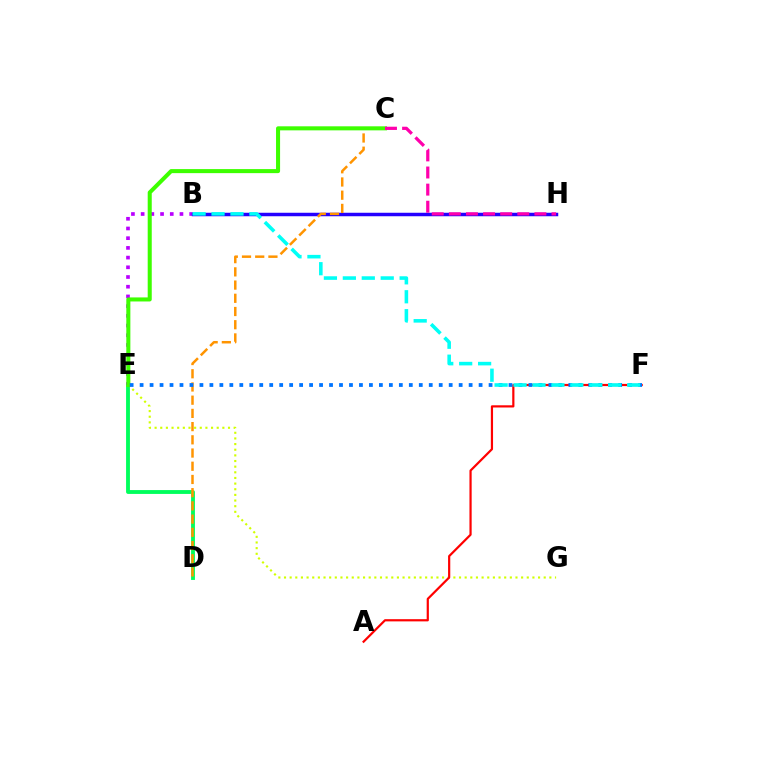{('D', 'E'): [{'color': '#00ff5c', 'line_style': 'solid', 'thickness': 2.77}], ('B', 'E'): [{'color': '#b900ff', 'line_style': 'dotted', 'thickness': 2.64}], ('E', 'G'): [{'color': '#d1ff00', 'line_style': 'dotted', 'thickness': 1.53}], ('A', 'F'): [{'color': '#ff0000', 'line_style': 'solid', 'thickness': 1.59}], ('B', 'H'): [{'color': '#2500ff', 'line_style': 'solid', 'thickness': 2.51}], ('C', 'D'): [{'color': '#ff9400', 'line_style': 'dashed', 'thickness': 1.8}], ('C', 'E'): [{'color': '#3dff00', 'line_style': 'solid', 'thickness': 2.91}], ('C', 'H'): [{'color': '#ff00ac', 'line_style': 'dashed', 'thickness': 2.32}], ('E', 'F'): [{'color': '#0074ff', 'line_style': 'dotted', 'thickness': 2.71}], ('B', 'F'): [{'color': '#00fff6', 'line_style': 'dashed', 'thickness': 2.57}]}